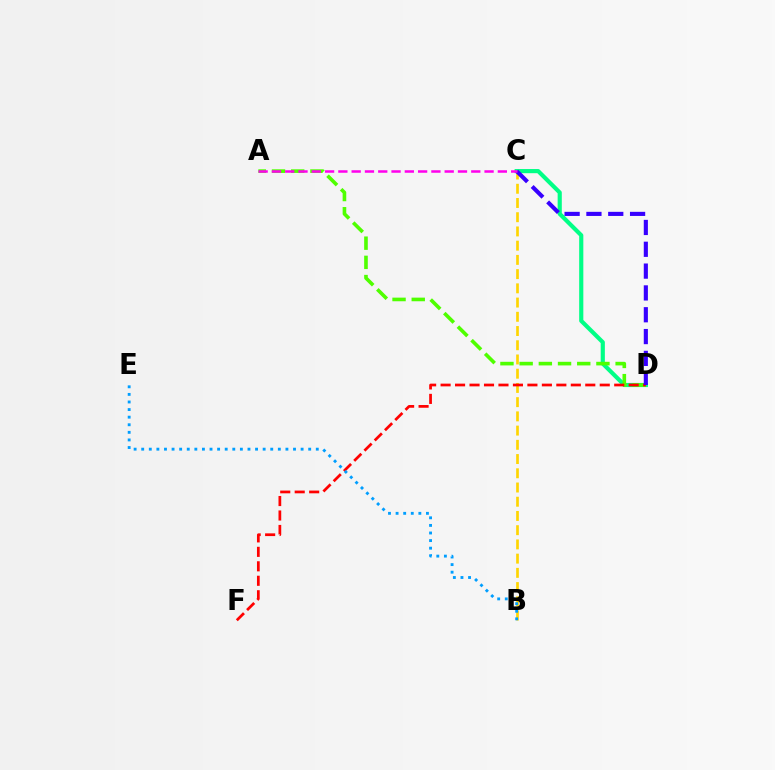{('C', 'D'): [{'color': '#00ff86', 'line_style': 'solid', 'thickness': 2.99}, {'color': '#3700ff', 'line_style': 'dashed', 'thickness': 2.96}], ('B', 'C'): [{'color': '#ffd500', 'line_style': 'dashed', 'thickness': 1.93}], ('A', 'D'): [{'color': '#4fff00', 'line_style': 'dashed', 'thickness': 2.61}], ('D', 'F'): [{'color': '#ff0000', 'line_style': 'dashed', 'thickness': 1.97}], ('B', 'E'): [{'color': '#009eff', 'line_style': 'dotted', 'thickness': 2.06}], ('A', 'C'): [{'color': '#ff00ed', 'line_style': 'dashed', 'thickness': 1.81}]}